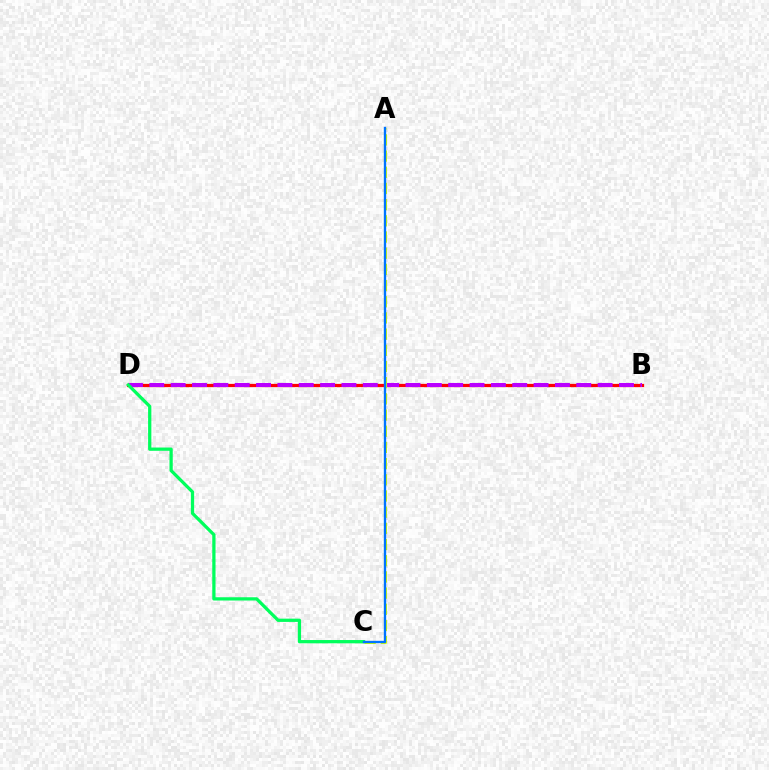{('B', 'D'): [{'color': '#ff0000', 'line_style': 'solid', 'thickness': 2.34}, {'color': '#b900ff', 'line_style': 'dashed', 'thickness': 2.9}], ('A', 'C'): [{'color': '#d1ff00', 'line_style': 'dashed', 'thickness': 2.2}, {'color': '#0074ff', 'line_style': 'solid', 'thickness': 1.69}], ('C', 'D'): [{'color': '#00ff5c', 'line_style': 'solid', 'thickness': 2.35}]}